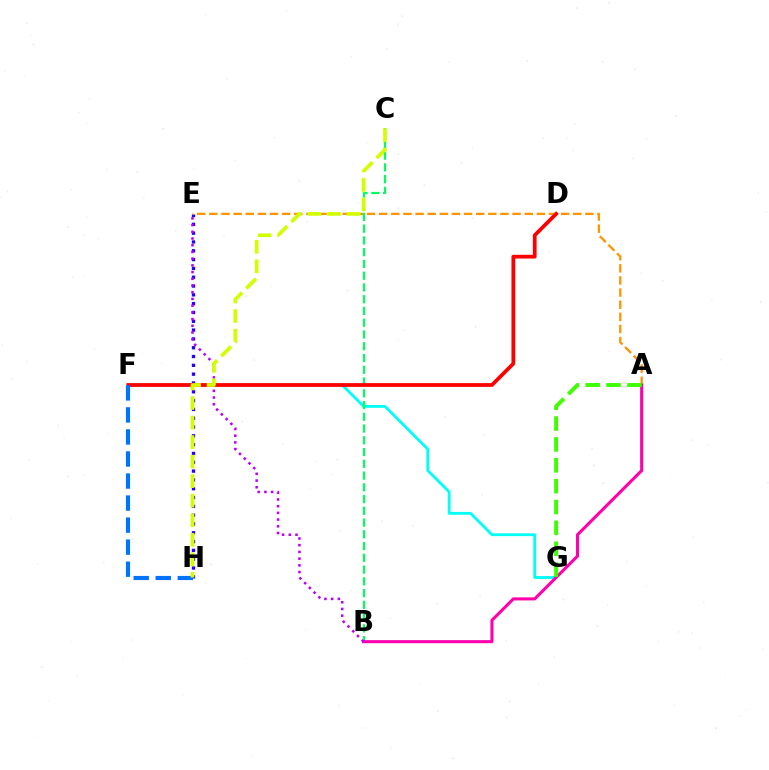{('F', 'G'): [{'color': '#00fff6', 'line_style': 'solid', 'thickness': 2.03}], ('E', 'H'): [{'color': '#2500ff', 'line_style': 'dotted', 'thickness': 2.39}], ('A', 'E'): [{'color': '#ff9400', 'line_style': 'dashed', 'thickness': 1.65}], ('B', 'C'): [{'color': '#00ff5c', 'line_style': 'dashed', 'thickness': 1.6}], ('D', 'F'): [{'color': '#ff0000', 'line_style': 'solid', 'thickness': 2.7}], ('A', 'B'): [{'color': '#ff00ac', 'line_style': 'solid', 'thickness': 2.2}], ('F', 'H'): [{'color': '#0074ff', 'line_style': 'dashed', 'thickness': 2.99}], ('B', 'E'): [{'color': '#b900ff', 'line_style': 'dotted', 'thickness': 1.82}], ('A', 'G'): [{'color': '#3dff00', 'line_style': 'dashed', 'thickness': 2.83}], ('C', 'H'): [{'color': '#d1ff00', 'line_style': 'dashed', 'thickness': 2.65}]}